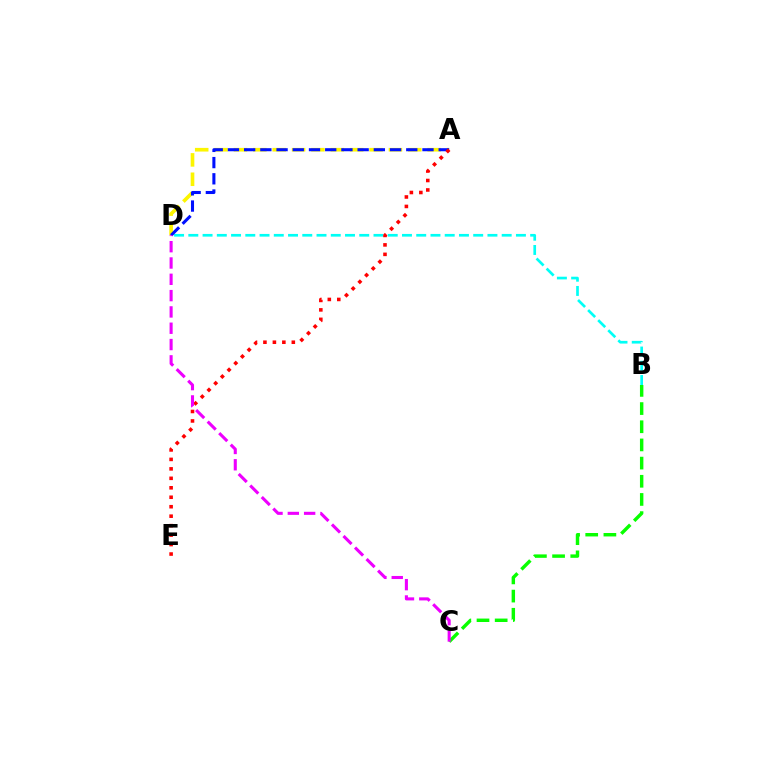{('B', 'D'): [{'color': '#00fff6', 'line_style': 'dashed', 'thickness': 1.94}], ('A', 'D'): [{'color': '#fcf500', 'line_style': 'dashed', 'thickness': 2.63}, {'color': '#0010ff', 'line_style': 'dashed', 'thickness': 2.2}], ('A', 'E'): [{'color': '#ff0000', 'line_style': 'dotted', 'thickness': 2.57}], ('B', 'C'): [{'color': '#08ff00', 'line_style': 'dashed', 'thickness': 2.47}], ('C', 'D'): [{'color': '#ee00ff', 'line_style': 'dashed', 'thickness': 2.22}]}